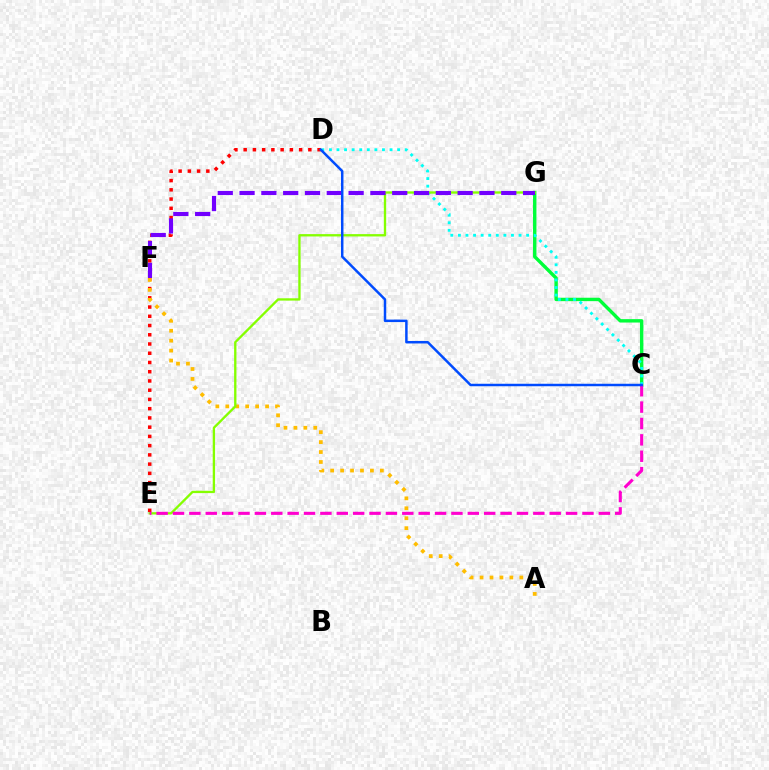{('D', 'E'): [{'color': '#ff0000', 'line_style': 'dotted', 'thickness': 2.51}], ('C', 'G'): [{'color': '#00ff39', 'line_style': 'solid', 'thickness': 2.45}], ('C', 'D'): [{'color': '#00fff6', 'line_style': 'dotted', 'thickness': 2.06}, {'color': '#004bff', 'line_style': 'solid', 'thickness': 1.78}], ('A', 'F'): [{'color': '#ffbd00', 'line_style': 'dotted', 'thickness': 2.7}], ('E', 'G'): [{'color': '#84ff00', 'line_style': 'solid', 'thickness': 1.68}], ('F', 'G'): [{'color': '#7200ff', 'line_style': 'dashed', 'thickness': 2.96}], ('C', 'E'): [{'color': '#ff00cf', 'line_style': 'dashed', 'thickness': 2.23}]}